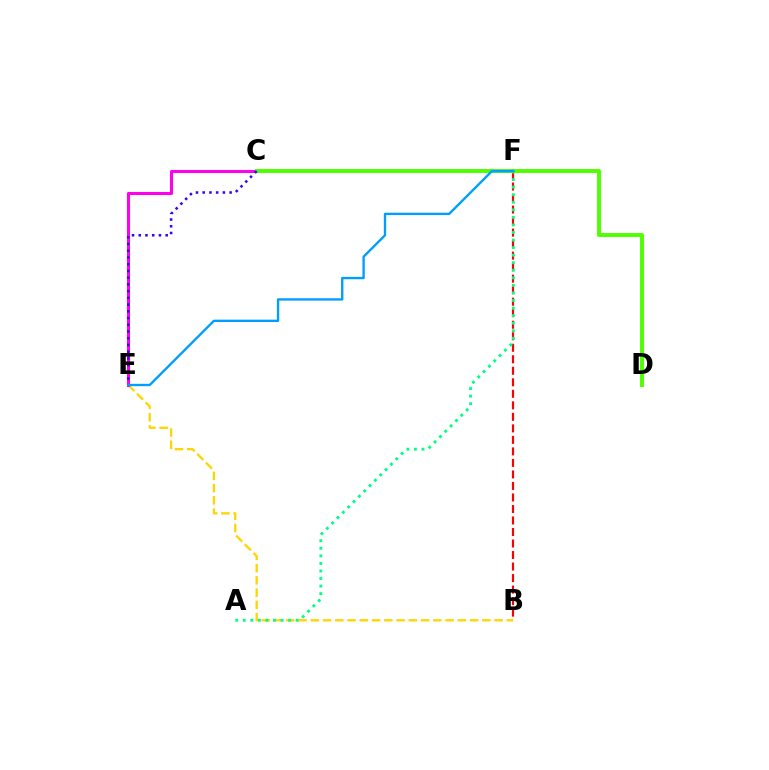{('B', 'E'): [{'color': '#ffd500', 'line_style': 'dashed', 'thickness': 1.66}], ('B', 'F'): [{'color': '#ff0000', 'line_style': 'dashed', 'thickness': 1.56}], ('C', 'E'): [{'color': '#ff00ed', 'line_style': 'solid', 'thickness': 2.21}, {'color': '#3700ff', 'line_style': 'dotted', 'thickness': 1.83}], ('A', 'F'): [{'color': '#00ff86', 'line_style': 'dotted', 'thickness': 2.05}], ('C', 'D'): [{'color': '#4fff00', 'line_style': 'solid', 'thickness': 2.84}], ('E', 'F'): [{'color': '#009eff', 'line_style': 'solid', 'thickness': 1.7}]}